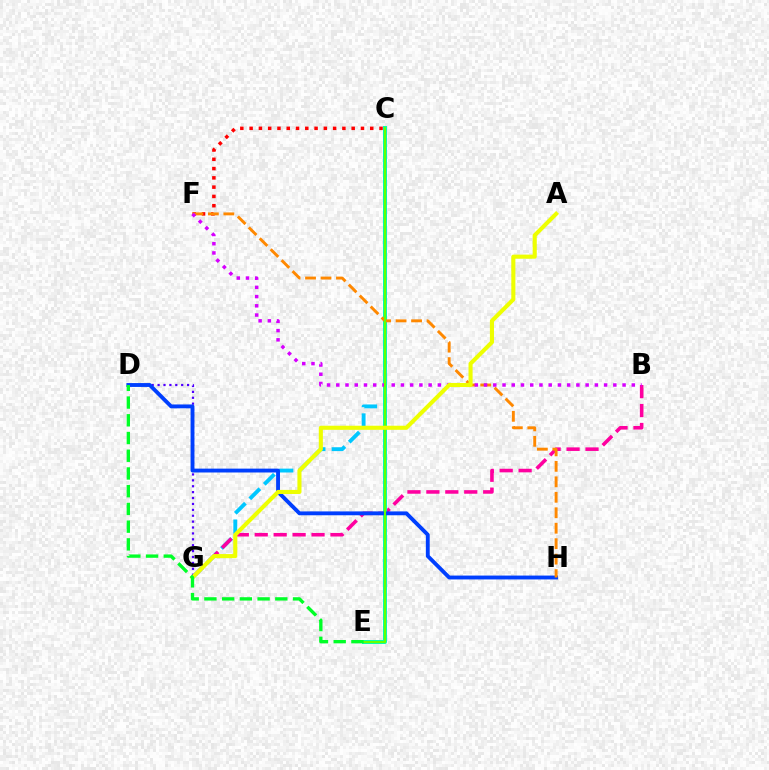{('C', 'G'): [{'color': '#00c7ff', 'line_style': 'dashed', 'thickness': 2.78}], ('D', 'G'): [{'color': '#4f00ff', 'line_style': 'dotted', 'thickness': 1.6}], ('C', 'F'): [{'color': '#ff0000', 'line_style': 'dotted', 'thickness': 2.52}], ('B', 'G'): [{'color': '#ff00a0', 'line_style': 'dashed', 'thickness': 2.57}], ('C', 'E'): [{'color': '#00ffaf', 'line_style': 'solid', 'thickness': 2.85}, {'color': '#66ff00', 'line_style': 'solid', 'thickness': 1.52}], ('D', 'H'): [{'color': '#003fff', 'line_style': 'solid', 'thickness': 2.78}], ('F', 'H'): [{'color': '#ff8800', 'line_style': 'dashed', 'thickness': 2.1}], ('B', 'F'): [{'color': '#d600ff', 'line_style': 'dotted', 'thickness': 2.51}], ('A', 'G'): [{'color': '#eeff00', 'line_style': 'solid', 'thickness': 2.94}], ('D', 'E'): [{'color': '#00ff27', 'line_style': 'dashed', 'thickness': 2.41}]}